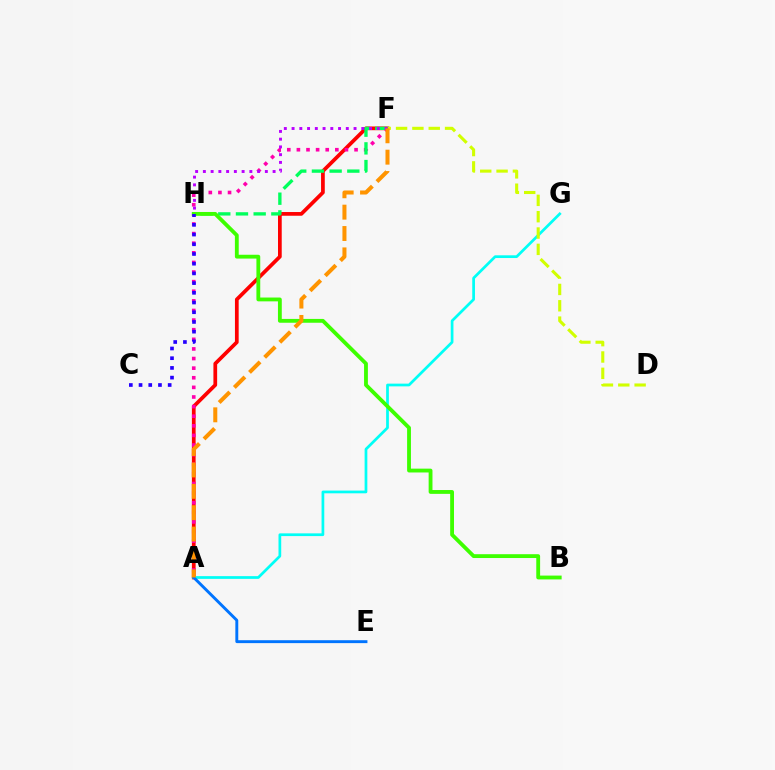{('A', 'F'): [{'color': '#ff0000', 'line_style': 'solid', 'thickness': 2.68}, {'color': '#ff00ac', 'line_style': 'dotted', 'thickness': 2.61}, {'color': '#ff9400', 'line_style': 'dashed', 'thickness': 2.9}], ('A', 'G'): [{'color': '#00fff6', 'line_style': 'solid', 'thickness': 1.96}], ('D', 'F'): [{'color': '#d1ff00', 'line_style': 'dashed', 'thickness': 2.22}], ('A', 'E'): [{'color': '#0074ff', 'line_style': 'solid', 'thickness': 2.09}], ('F', 'H'): [{'color': '#00ff5c', 'line_style': 'dashed', 'thickness': 2.4}, {'color': '#b900ff', 'line_style': 'dotted', 'thickness': 2.1}], ('B', 'H'): [{'color': '#3dff00', 'line_style': 'solid', 'thickness': 2.75}], ('C', 'H'): [{'color': '#2500ff', 'line_style': 'dotted', 'thickness': 2.64}]}